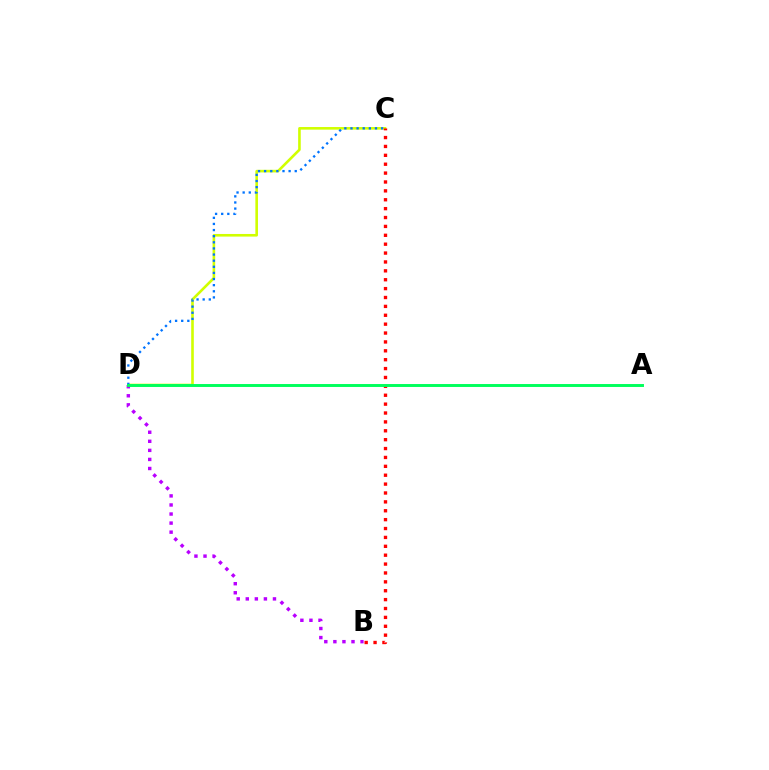{('C', 'D'): [{'color': '#d1ff00', 'line_style': 'solid', 'thickness': 1.88}, {'color': '#0074ff', 'line_style': 'dotted', 'thickness': 1.66}], ('B', 'D'): [{'color': '#b900ff', 'line_style': 'dotted', 'thickness': 2.46}], ('B', 'C'): [{'color': '#ff0000', 'line_style': 'dotted', 'thickness': 2.41}], ('A', 'D'): [{'color': '#00ff5c', 'line_style': 'solid', 'thickness': 2.11}]}